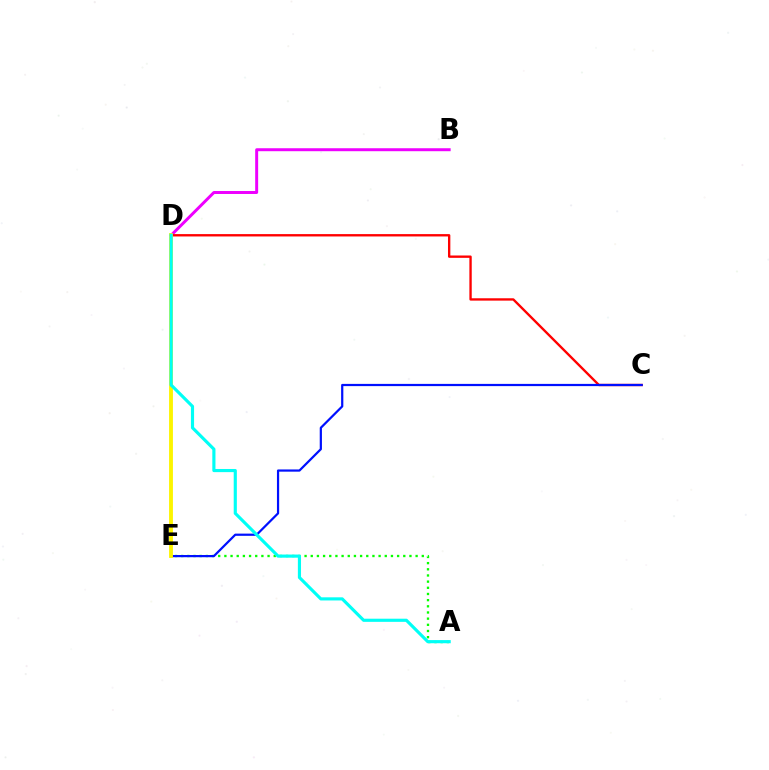{('B', 'D'): [{'color': '#ee00ff', 'line_style': 'solid', 'thickness': 2.14}], ('C', 'D'): [{'color': '#ff0000', 'line_style': 'solid', 'thickness': 1.7}], ('A', 'E'): [{'color': '#08ff00', 'line_style': 'dotted', 'thickness': 1.68}], ('C', 'E'): [{'color': '#0010ff', 'line_style': 'solid', 'thickness': 1.6}], ('D', 'E'): [{'color': '#fcf500', 'line_style': 'solid', 'thickness': 2.77}], ('A', 'D'): [{'color': '#00fff6', 'line_style': 'solid', 'thickness': 2.26}]}